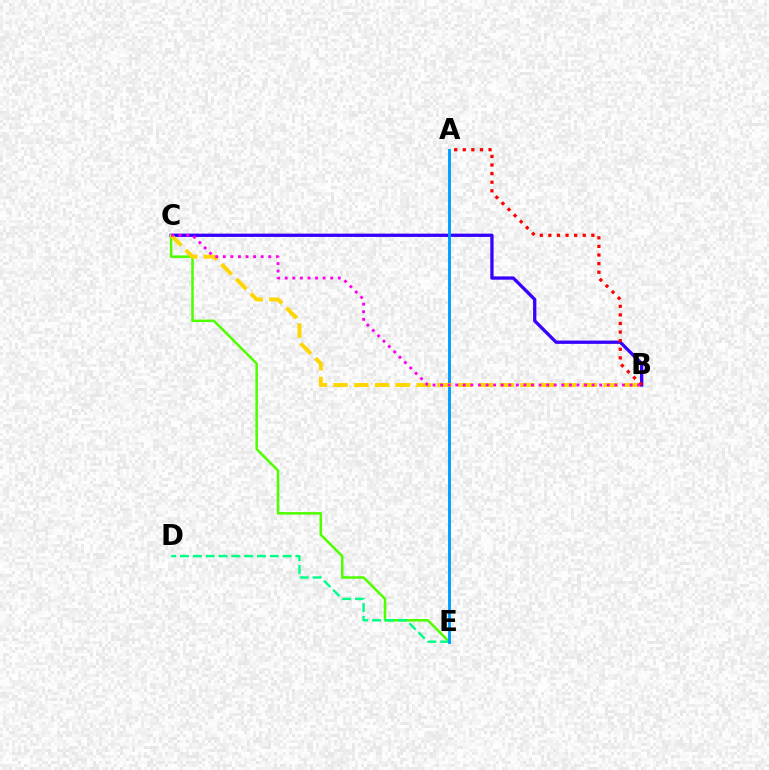{('B', 'C'): [{'color': '#3700ff', 'line_style': 'solid', 'thickness': 2.37}, {'color': '#ffd500', 'line_style': 'dashed', 'thickness': 2.82}, {'color': '#ff00ed', 'line_style': 'dotted', 'thickness': 2.06}], ('C', 'E'): [{'color': '#4fff00', 'line_style': 'solid', 'thickness': 1.82}], ('D', 'E'): [{'color': '#00ff86', 'line_style': 'dashed', 'thickness': 1.74}], ('A', 'B'): [{'color': '#ff0000', 'line_style': 'dotted', 'thickness': 2.33}], ('A', 'E'): [{'color': '#009eff', 'line_style': 'solid', 'thickness': 2.08}]}